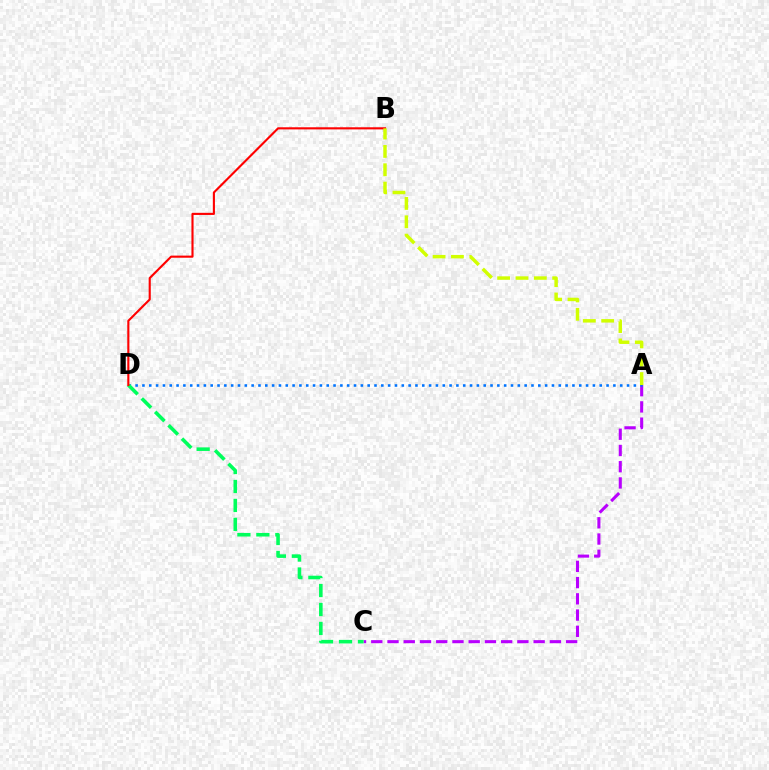{('A', 'C'): [{'color': '#b900ff', 'line_style': 'dashed', 'thickness': 2.21}], ('A', 'D'): [{'color': '#0074ff', 'line_style': 'dotted', 'thickness': 1.85}], ('C', 'D'): [{'color': '#00ff5c', 'line_style': 'dashed', 'thickness': 2.58}], ('B', 'D'): [{'color': '#ff0000', 'line_style': 'solid', 'thickness': 1.53}], ('A', 'B'): [{'color': '#d1ff00', 'line_style': 'dashed', 'thickness': 2.49}]}